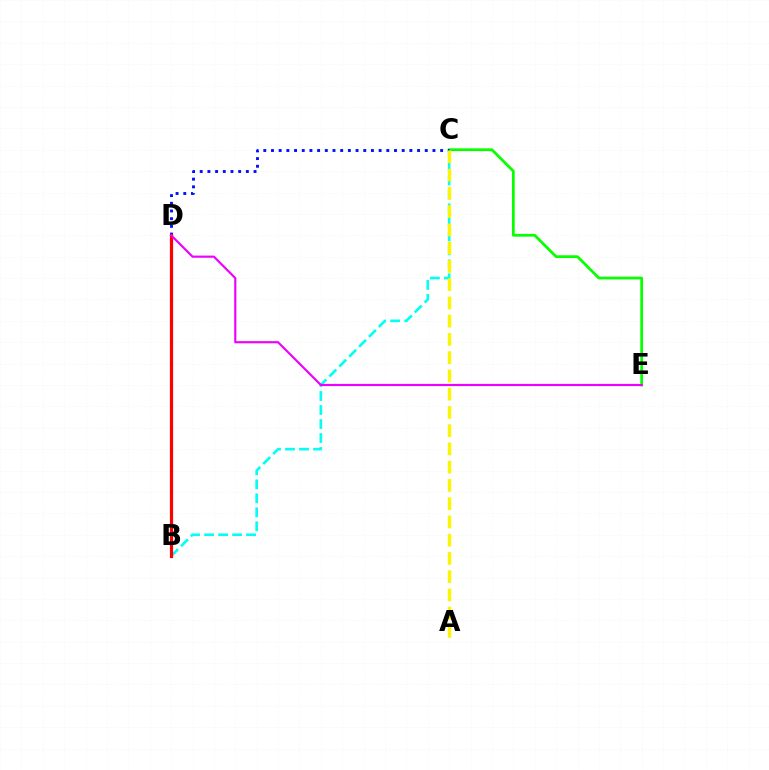{('C', 'E'): [{'color': '#08ff00', 'line_style': 'solid', 'thickness': 1.99}], ('B', 'C'): [{'color': '#00fff6', 'line_style': 'dashed', 'thickness': 1.9}], ('C', 'D'): [{'color': '#0010ff', 'line_style': 'dotted', 'thickness': 2.09}], ('B', 'D'): [{'color': '#ff0000', 'line_style': 'solid', 'thickness': 2.31}], ('A', 'C'): [{'color': '#fcf500', 'line_style': 'dashed', 'thickness': 2.48}], ('D', 'E'): [{'color': '#ee00ff', 'line_style': 'solid', 'thickness': 1.56}]}